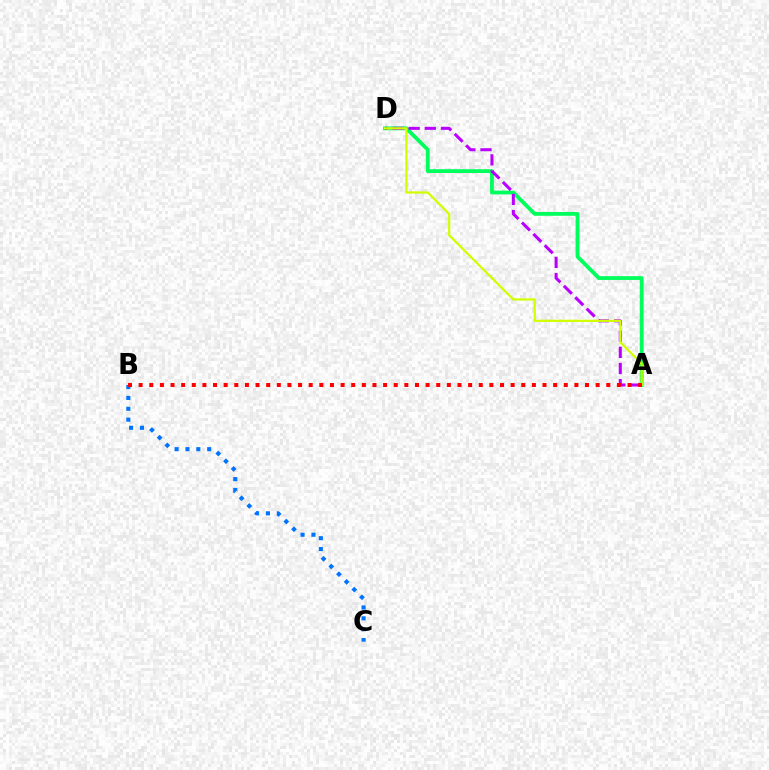{('A', 'D'): [{'color': '#00ff5c', 'line_style': 'solid', 'thickness': 2.74}, {'color': '#b900ff', 'line_style': 'dashed', 'thickness': 2.19}, {'color': '#d1ff00', 'line_style': 'solid', 'thickness': 1.6}], ('B', 'C'): [{'color': '#0074ff', 'line_style': 'dotted', 'thickness': 2.95}], ('A', 'B'): [{'color': '#ff0000', 'line_style': 'dotted', 'thickness': 2.89}]}